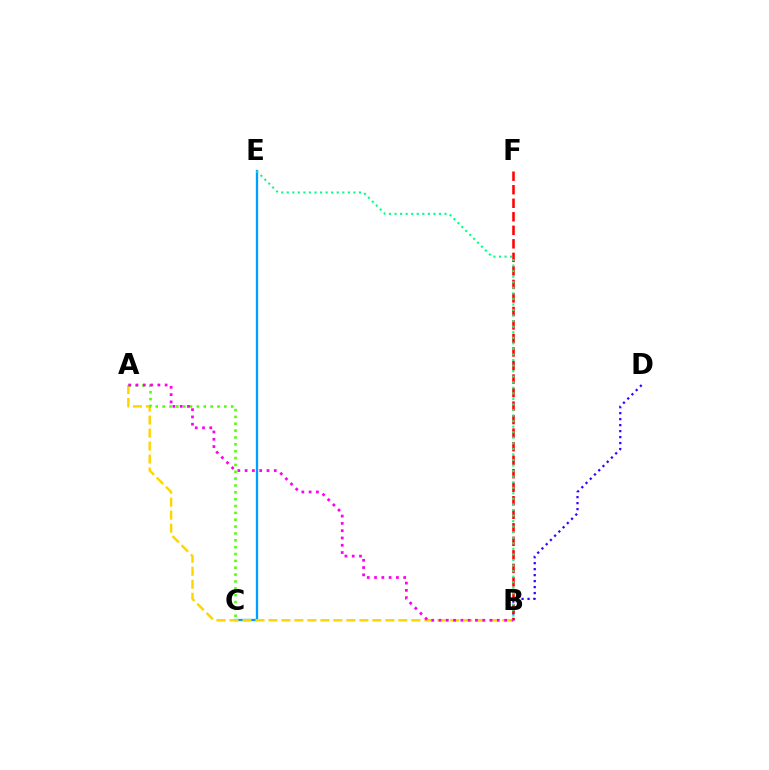{('B', 'D'): [{'color': '#3700ff', 'line_style': 'dotted', 'thickness': 1.63}], ('C', 'E'): [{'color': '#009eff', 'line_style': 'solid', 'thickness': 1.67}], ('A', 'B'): [{'color': '#ffd500', 'line_style': 'dashed', 'thickness': 1.76}, {'color': '#ff00ed', 'line_style': 'dotted', 'thickness': 1.98}], ('A', 'C'): [{'color': '#4fff00', 'line_style': 'dotted', 'thickness': 1.86}], ('B', 'F'): [{'color': '#ff0000', 'line_style': 'dashed', 'thickness': 1.84}], ('B', 'E'): [{'color': '#00ff86', 'line_style': 'dotted', 'thickness': 1.51}]}